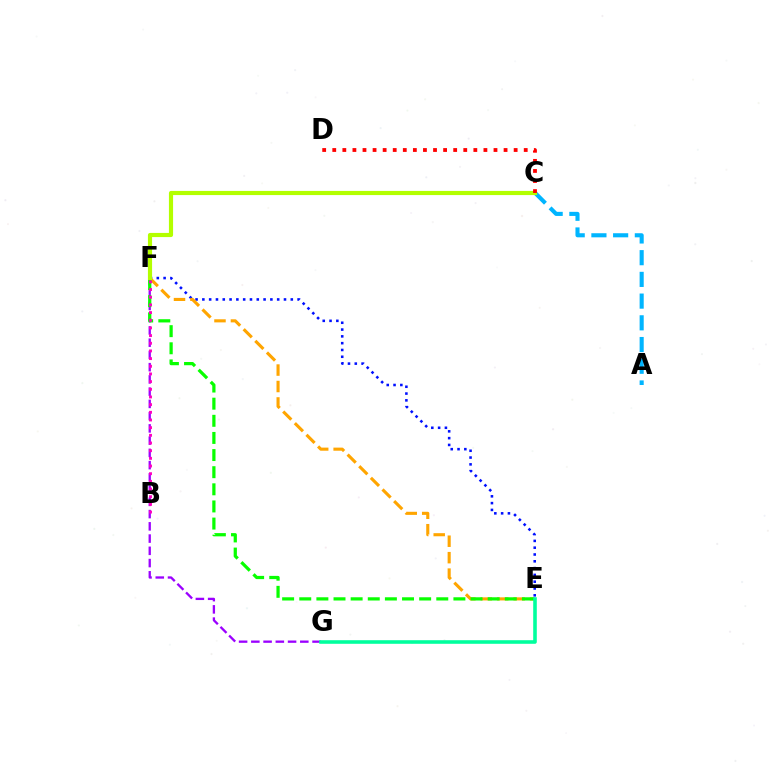{('A', 'C'): [{'color': '#00b5ff', 'line_style': 'dashed', 'thickness': 2.95}], ('E', 'F'): [{'color': '#0010ff', 'line_style': 'dotted', 'thickness': 1.85}, {'color': '#ffa500', 'line_style': 'dashed', 'thickness': 2.23}, {'color': '#08ff00', 'line_style': 'dashed', 'thickness': 2.33}], ('F', 'G'): [{'color': '#9b00ff', 'line_style': 'dashed', 'thickness': 1.66}], ('C', 'F'): [{'color': '#b3ff00', 'line_style': 'solid', 'thickness': 3.0}], ('C', 'D'): [{'color': '#ff0000', 'line_style': 'dotted', 'thickness': 2.74}], ('B', 'F'): [{'color': '#ff00bd', 'line_style': 'dotted', 'thickness': 2.08}], ('E', 'G'): [{'color': '#00ff9d', 'line_style': 'solid', 'thickness': 2.58}]}